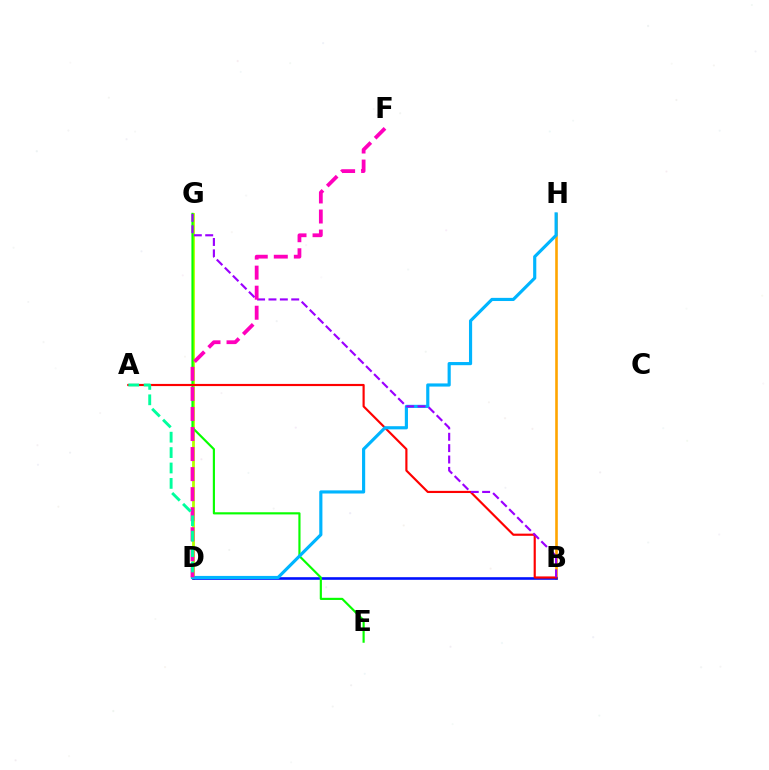{('D', 'G'): [{'color': '#b3ff00', 'line_style': 'solid', 'thickness': 2.02}], ('B', 'H'): [{'color': '#ffa500', 'line_style': 'solid', 'thickness': 1.88}], ('B', 'D'): [{'color': '#0010ff', 'line_style': 'solid', 'thickness': 1.89}], ('E', 'G'): [{'color': '#08ff00', 'line_style': 'solid', 'thickness': 1.56}], ('A', 'B'): [{'color': '#ff0000', 'line_style': 'solid', 'thickness': 1.56}], ('D', 'H'): [{'color': '#00b5ff', 'line_style': 'solid', 'thickness': 2.27}], ('B', 'G'): [{'color': '#9b00ff', 'line_style': 'dashed', 'thickness': 1.55}], ('D', 'F'): [{'color': '#ff00bd', 'line_style': 'dashed', 'thickness': 2.72}], ('A', 'D'): [{'color': '#00ff9d', 'line_style': 'dashed', 'thickness': 2.09}]}